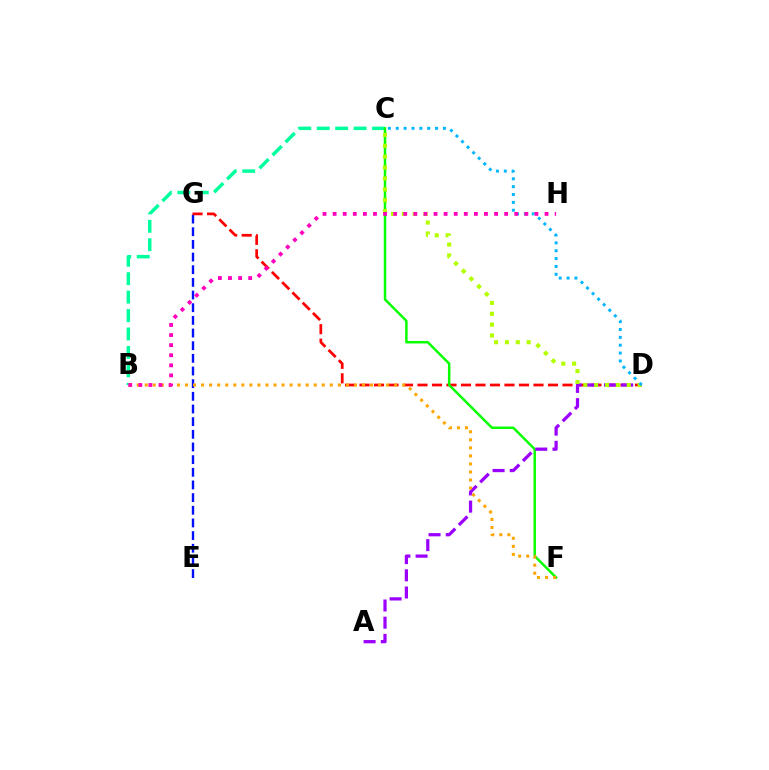{('E', 'G'): [{'color': '#0010ff', 'line_style': 'dashed', 'thickness': 1.72}], ('B', 'C'): [{'color': '#00ff9d', 'line_style': 'dashed', 'thickness': 2.51}], ('D', 'G'): [{'color': '#ff0000', 'line_style': 'dashed', 'thickness': 1.97}], ('C', 'F'): [{'color': '#08ff00', 'line_style': 'solid', 'thickness': 1.79}], ('A', 'D'): [{'color': '#9b00ff', 'line_style': 'dashed', 'thickness': 2.34}], ('C', 'D'): [{'color': '#b3ff00', 'line_style': 'dotted', 'thickness': 2.95}, {'color': '#00b5ff', 'line_style': 'dotted', 'thickness': 2.14}], ('B', 'F'): [{'color': '#ffa500', 'line_style': 'dotted', 'thickness': 2.19}], ('B', 'H'): [{'color': '#ff00bd', 'line_style': 'dotted', 'thickness': 2.74}]}